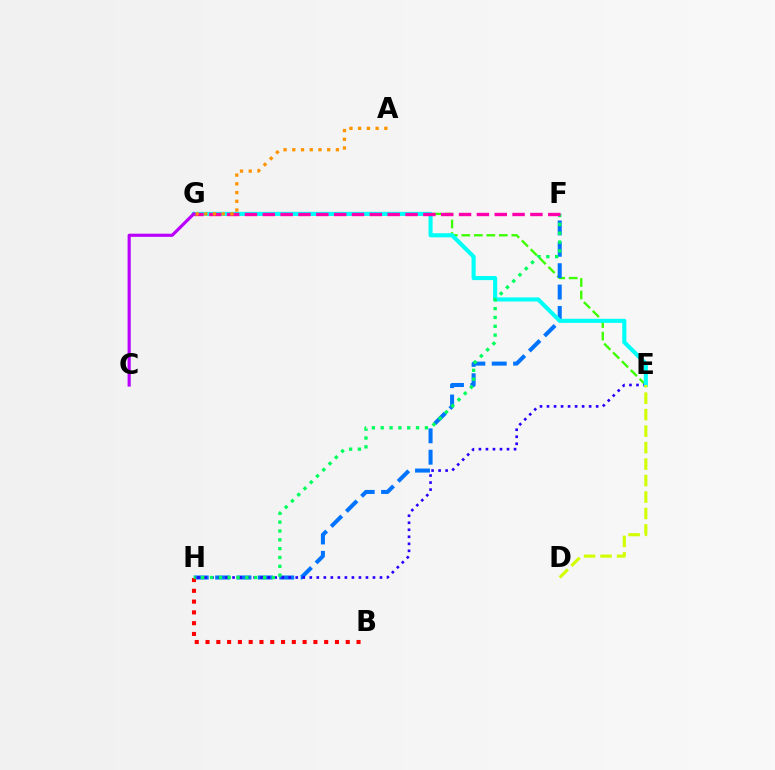{('E', 'G'): [{'color': '#3dff00', 'line_style': 'dashed', 'thickness': 1.7}, {'color': '#00fff6', 'line_style': 'solid', 'thickness': 2.96}], ('F', 'H'): [{'color': '#0074ff', 'line_style': 'dashed', 'thickness': 2.9}, {'color': '#00ff5c', 'line_style': 'dotted', 'thickness': 2.4}], ('E', 'H'): [{'color': '#2500ff', 'line_style': 'dotted', 'thickness': 1.91}], ('B', 'H'): [{'color': '#ff0000', 'line_style': 'dotted', 'thickness': 2.93}], ('F', 'G'): [{'color': '#ff00ac', 'line_style': 'dashed', 'thickness': 2.42}], ('A', 'G'): [{'color': '#ff9400', 'line_style': 'dotted', 'thickness': 2.37}], ('D', 'E'): [{'color': '#d1ff00', 'line_style': 'dashed', 'thickness': 2.24}], ('C', 'G'): [{'color': '#b900ff', 'line_style': 'solid', 'thickness': 2.27}]}